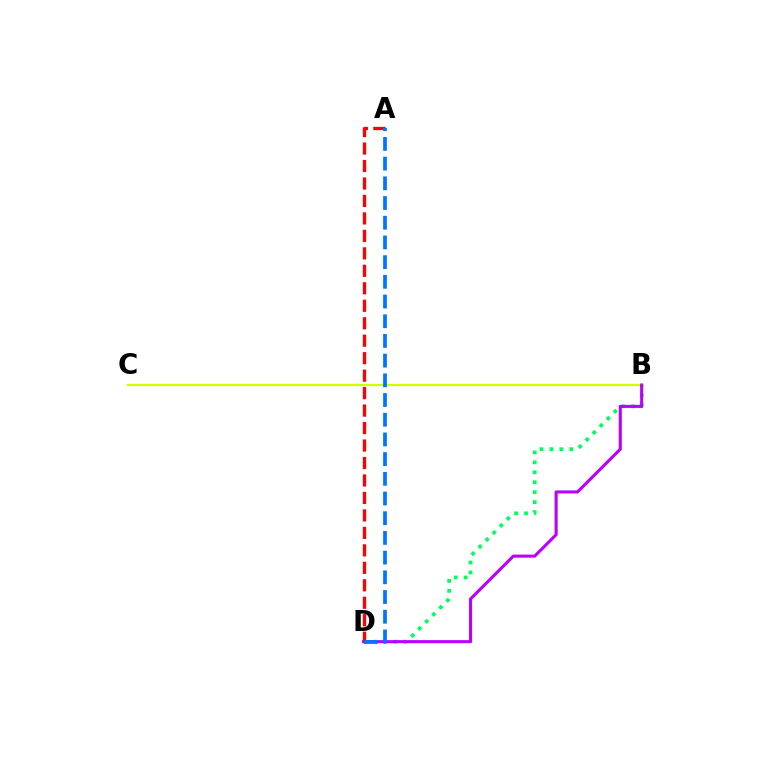{('B', 'C'): [{'color': '#d1ff00', 'line_style': 'solid', 'thickness': 1.6}], ('B', 'D'): [{'color': '#00ff5c', 'line_style': 'dotted', 'thickness': 2.7}, {'color': '#b900ff', 'line_style': 'solid', 'thickness': 2.21}], ('A', 'D'): [{'color': '#ff0000', 'line_style': 'dashed', 'thickness': 2.37}, {'color': '#0074ff', 'line_style': 'dashed', 'thickness': 2.68}]}